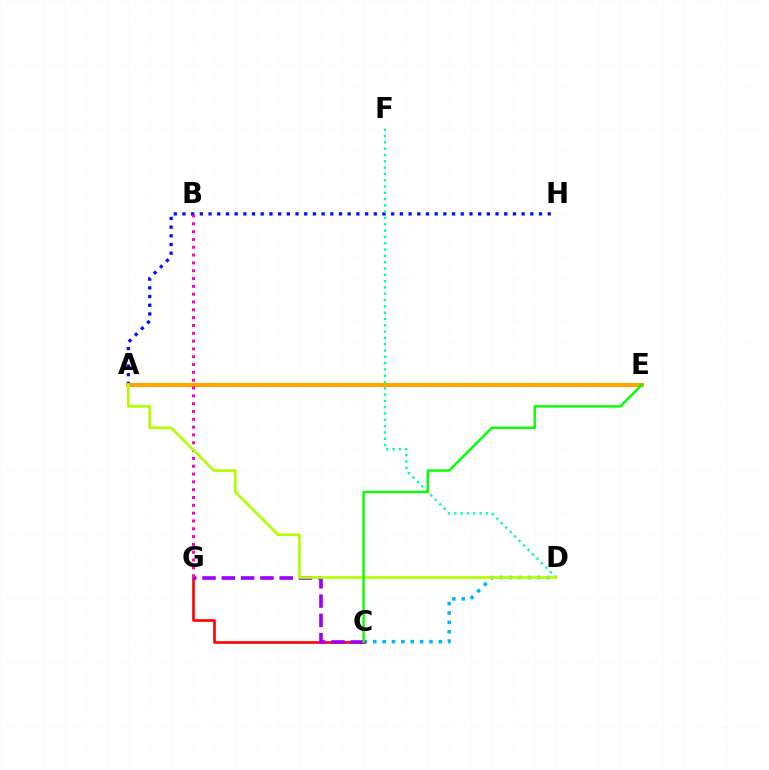{('C', 'D'): [{'color': '#00b5ff', 'line_style': 'dotted', 'thickness': 2.55}], ('A', 'H'): [{'color': '#0010ff', 'line_style': 'dotted', 'thickness': 2.36}], ('C', 'G'): [{'color': '#ff0000', 'line_style': 'solid', 'thickness': 1.89}, {'color': '#9b00ff', 'line_style': 'dashed', 'thickness': 2.62}], ('A', 'E'): [{'color': '#ffa500', 'line_style': 'solid', 'thickness': 2.95}], ('D', 'F'): [{'color': '#00ff9d', 'line_style': 'dotted', 'thickness': 1.71}], ('B', 'G'): [{'color': '#ff00bd', 'line_style': 'dotted', 'thickness': 2.12}], ('A', 'D'): [{'color': '#b3ff00', 'line_style': 'solid', 'thickness': 1.93}], ('C', 'E'): [{'color': '#08ff00', 'line_style': 'solid', 'thickness': 1.75}]}